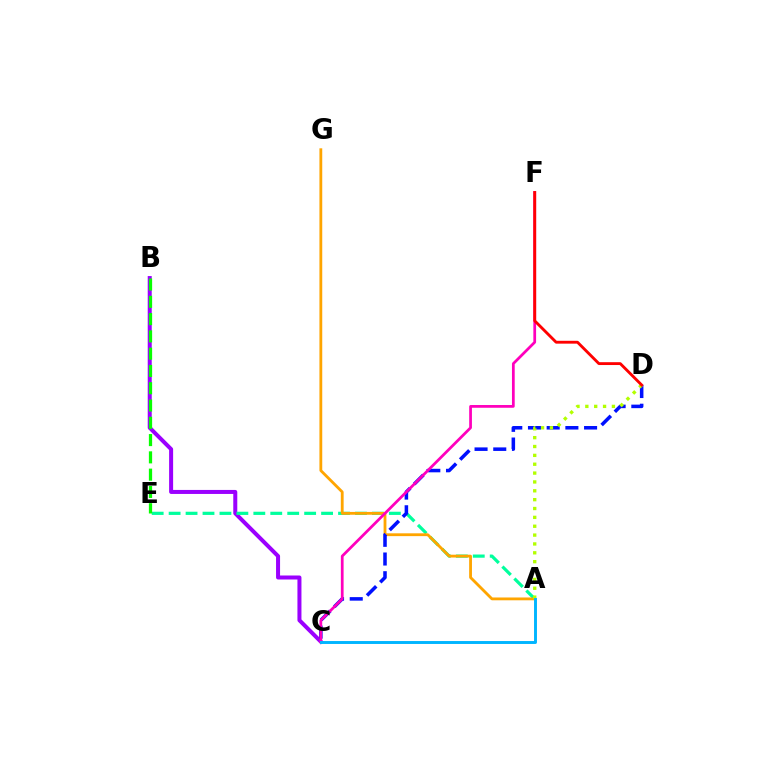{('B', 'C'): [{'color': '#9b00ff', 'line_style': 'solid', 'thickness': 2.89}], ('A', 'E'): [{'color': '#00ff9d', 'line_style': 'dashed', 'thickness': 2.3}], ('A', 'G'): [{'color': '#ffa500', 'line_style': 'solid', 'thickness': 2.03}], ('C', 'D'): [{'color': '#0010ff', 'line_style': 'dashed', 'thickness': 2.54}], ('C', 'F'): [{'color': '#ff00bd', 'line_style': 'solid', 'thickness': 1.98}], ('B', 'E'): [{'color': '#08ff00', 'line_style': 'dashed', 'thickness': 2.35}], ('A', 'D'): [{'color': '#b3ff00', 'line_style': 'dotted', 'thickness': 2.41}], ('D', 'F'): [{'color': '#ff0000', 'line_style': 'solid', 'thickness': 2.05}], ('A', 'C'): [{'color': '#00b5ff', 'line_style': 'solid', 'thickness': 2.1}]}